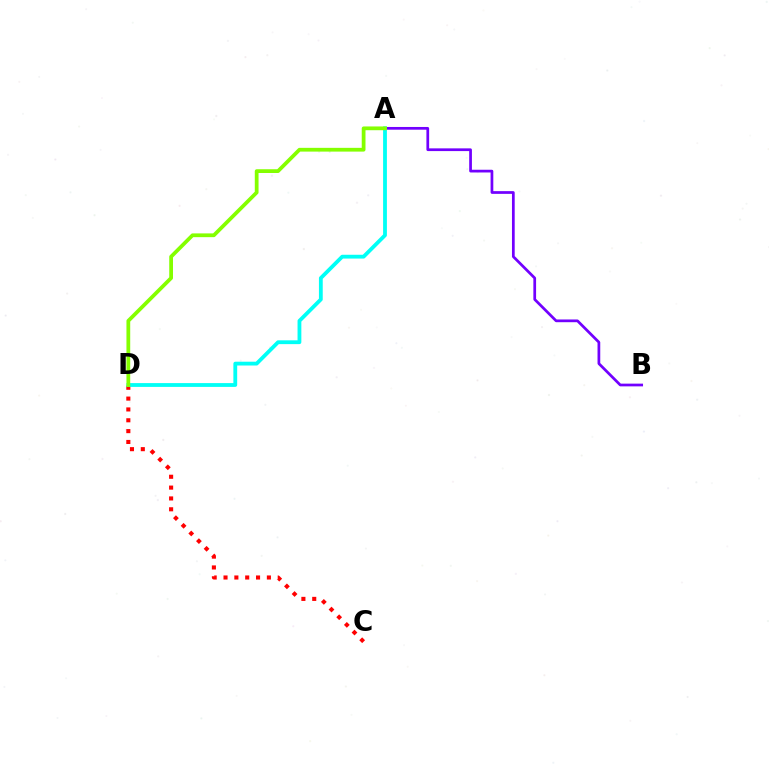{('A', 'B'): [{'color': '#7200ff', 'line_style': 'solid', 'thickness': 1.96}], ('C', 'D'): [{'color': '#ff0000', 'line_style': 'dotted', 'thickness': 2.95}], ('A', 'D'): [{'color': '#00fff6', 'line_style': 'solid', 'thickness': 2.74}, {'color': '#84ff00', 'line_style': 'solid', 'thickness': 2.71}]}